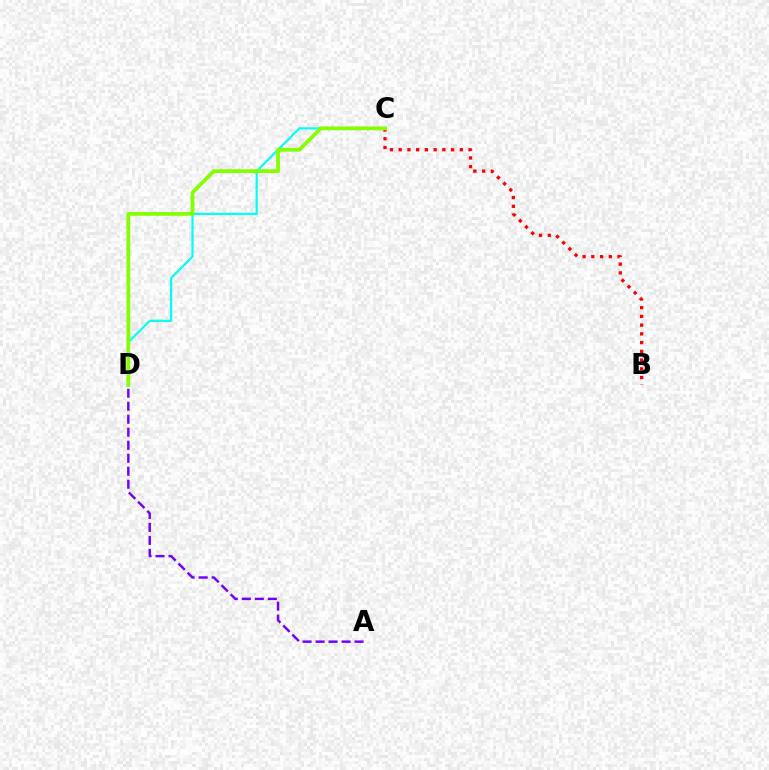{('B', 'C'): [{'color': '#ff0000', 'line_style': 'dotted', 'thickness': 2.37}], ('C', 'D'): [{'color': '#00fff6', 'line_style': 'solid', 'thickness': 1.57}, {'color': '#84ff00', 'line_style': 'solid', 'thickness': 2.7}], ('A', 'D'): [{'color': '#7200ff', 'line_style': 'dashed', 'thickness': 1.77}]}